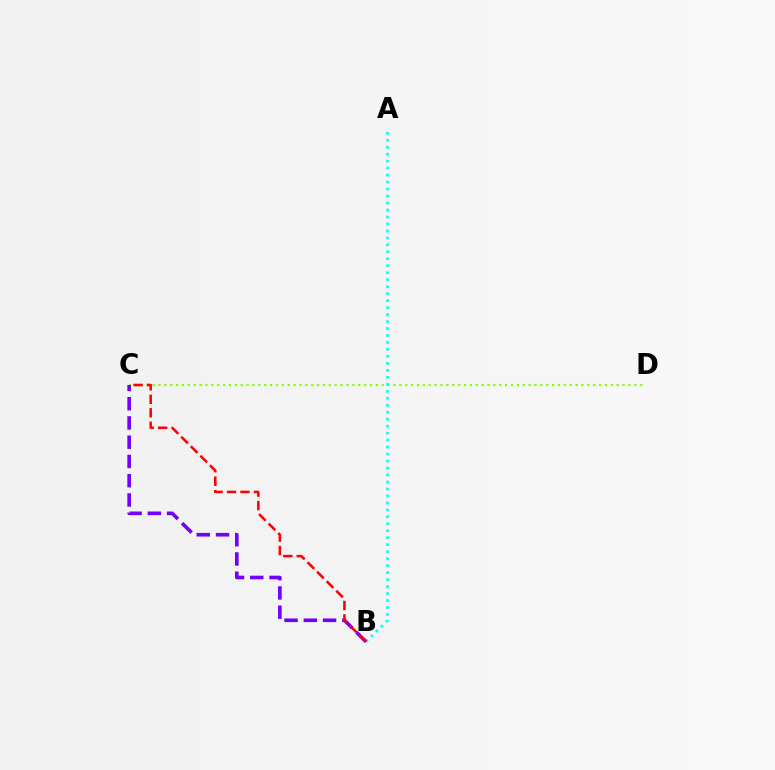{('C', 'D'): [{'color': '#84ff00', 'line_style': 'dotted', 'thickness': 1.6}], ('A', 'B'): [{'color': '#00fff6', 'line_style': 'dotted', 'thickness': 1.89}], ('B', 'C'): [{'color': '#7200ff', 'line_style': 'dashed', 'thickness': 2.62}, {'color': '#ff0000', 'line_style': 'dashed', 'thickness': 1.83}]}